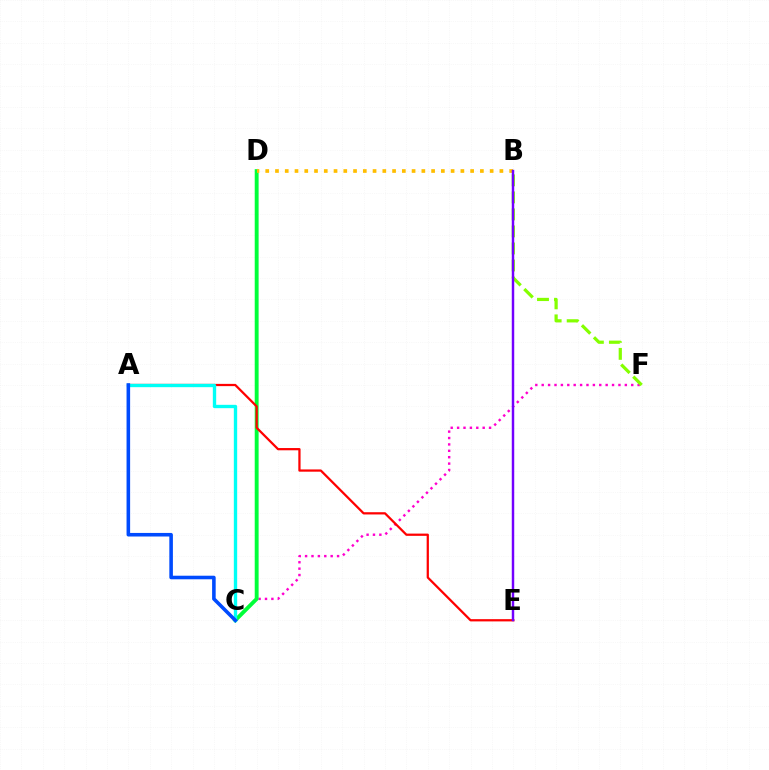{('C', 'F'): [{'color': '#ff00cf', 'line_style': 'dotted', 'thickness': 1.74}], ('B', 'F'): [{'color': '#84ff00', 'line_style': 'dashed', 'thickness': 2.31}], ('C', 'D'): [{'color': '#00ff39', 'line_style': 'solid', 'thickness': 2.8}], ('B', 'D'): [{'color': '#ffbd00', 'line_style': 'dotted', 'thickness': 2.65}], ('A', 'E'): [{'color': '#ff0000', 'line_style': 'solid', 'thickness': 1.62}], ('B', 'E'): [{'color': '#7200ff', 'line_style': 'solid', 'thickness': 1.77}], ('A', 'C'): [{'color': '#00fff6', 'line_style': 'solid', 'thickness': 2.41}, {'color': '#004bff', 'line_style': 'solid', 'thickness': 2.57}]}